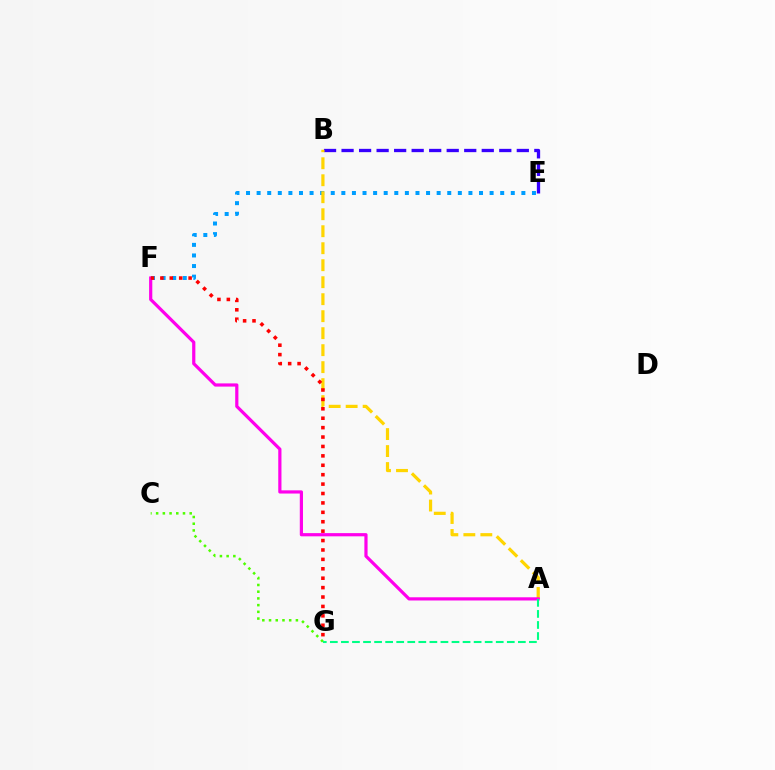{('E', 'F'): [{'color': '#009eff', 'line_style': 'dotted', 'thickness': 2.88}], ('B', 'E'): [{'color': '#3700ff', 'line_style': 'dashed', 'thickness': 2.38}], ('A', 'B'): [{'color': '#ffd500', 'line_style': 'dashed', 'thickness': 2.31}], ('A', 'F'): [{'color': '#ff00ed', 'line_style': 'solid', 'thickness': 2.3}], ('F', 'G'): [{'color': '#ff0000', 'line_style': 'dotted', 'thickness': 2.56}], ('C', 'G'): [{'color': '#4fff00', 'line_style': 'dotted', 'thickness': 1.82}], ('A', 'G'): [{'color': '#00ff86', 'line_style': 'dashed', 'thickness': 1.5}]}